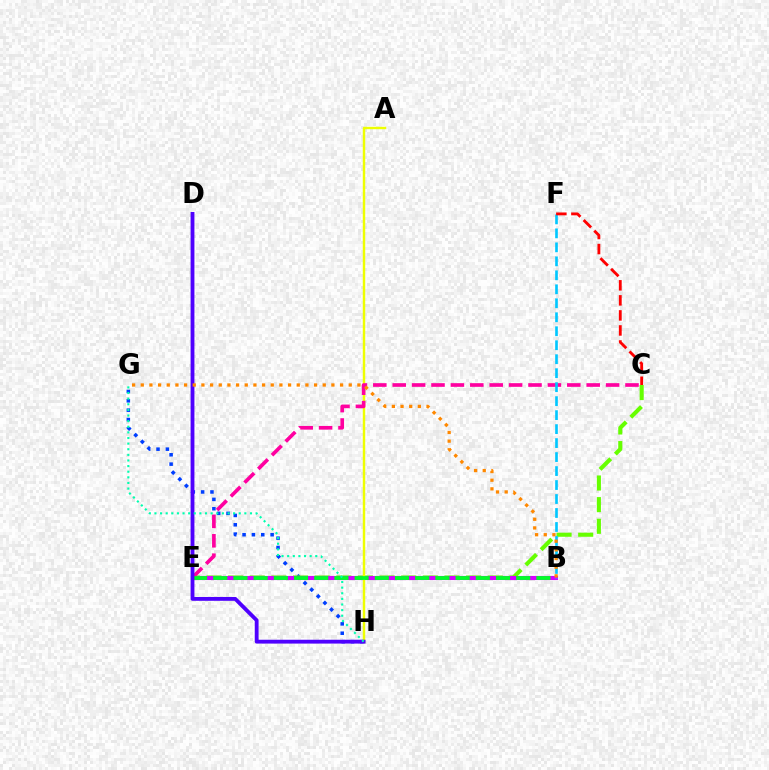{('G', 'H'): [{'color': '#003fff', 'line_style': 'dotted', 'thickness': 2.54}, {'color': '#00ffaf', 'line_style': 'dotted', 'thickness': 1.53}], ('C', 'E'): [{'color': '#66ff00', 'line_style': 'dashed', 'thickness': 2.94}, {'color': '#ff00a0', 'line_style': 'dashed', 'thickness': 2.64}], ('B', 'E'): [{'color': '#d600ff', 'line_style': 'solid', 'thickness': 2.97}, {'color': '#00ff27', 'line_style': 'dashed', 'thickness': 2.74}], ('A', 'H'): [{'color': '#eeff00', 'line_style': 'solid', 'thickness': 1.75}], ('B', 'F'): [{'color': '#00c7ff', 'line_style': 'dashed', 'thickness': 1.9}], ('C', 'F'): [{'color': '#ff0000', 'line_style': 'dashed', 'thickness': 2.04}], ('D', 'H'): [{'color': '#4f00ff', 'line_style': 'solid', 'thickness': 2.76}], ('B', 'G'): [{'color': '#ff8800', 'line_style': 'dotted', 'thickness': 2.35}]}